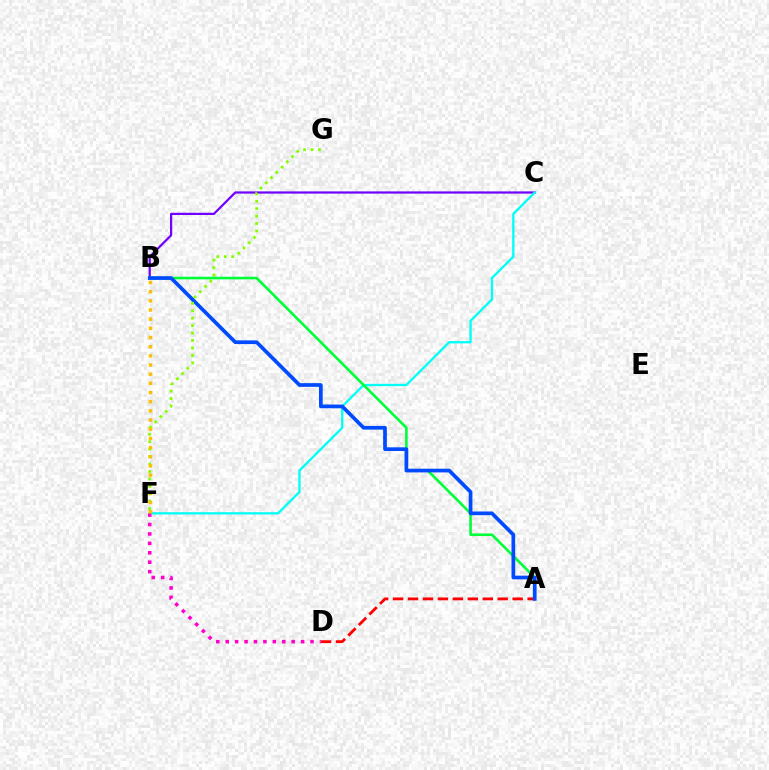{('A', 'D'): [{'color': '#ff0000', 'line_style': 'dashed', 'thickness': 2.03}], ('B', 'C'): [{'color': '#7200ff', 'line_style': 'solid', 'thickness': 1.6}], ('C', 'F'): [{'color': '#00fff6', 'line_style': 'solid', 'thickness': 1.67}], ('D', 'F'): [{'color': '#ff00cf', 'line_style': 'dotted', 'thickness': 2.56}], ('A', 'B'): [{'color': '#00ff39', 'line_style': 'solid', 'thickness': 1.88}, {'color': '#004bff', 'line_style': 'solid', 'thickness': 2.66}], ('F', 'G'): [{'color': '#84ff00', 'line_style': 'dotted', 'thickness': 2.02}], ('B', 'F'): [{'color': '#ffbd00', 'line_style': 'dotted', 'thickness': 2.49}]}